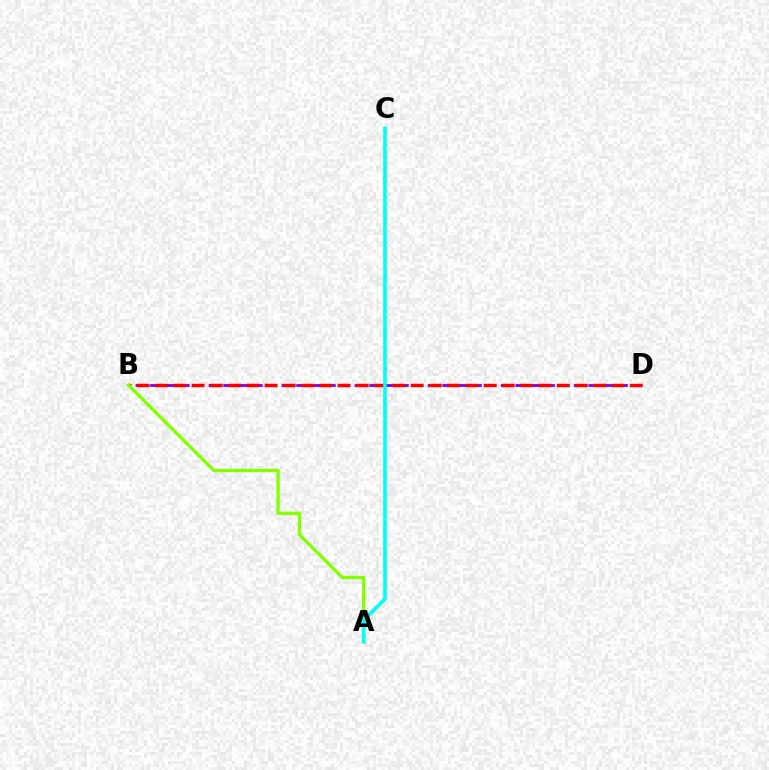{('B', 'D'): [{'color': '#7200ff', 'line_style': 'dashed', 'thickness': 1.98}, {'color': '#ff0000', 'line_style': 'dashed', 'thickness': 2.48}], ('A', 'B'): [{'color': '#84ff00', 'line_style': 'solid', 'thickness': 2.41}], ('A', 'C'): [{'color': '#00fff6', 'line_style': 'solid', 'thickness': 2.61}]}